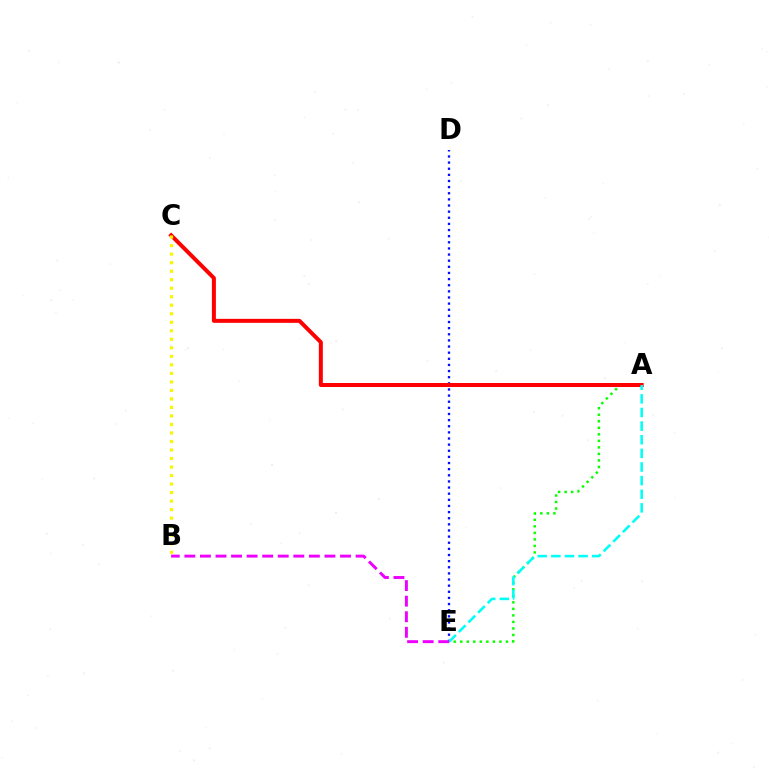{('D', 'E'): [{'color': '#0010ff', 'line_style': 'dotted', 'thickness': 1.67}], ('A', 'E'): [{'color': '#08ff00', 'line_style': 'dotted', 'thickness': 1.77}, {'color': '#00fff6', 'line_style': 'dashed', 'thickness': 1.85}], ('A', 'C'): [{'color': '#ff0000', 'line_style': 'solid', 'thickness': 2.87}], ('B', 'C'): [{'color': '#fcf500', 'line_style': 'dotted', 'thickness': 2.31}], ('B', 'E'): [{'color': '#ee00ff', 'line_style': 'dashed', 'thickness': 2.11}]}